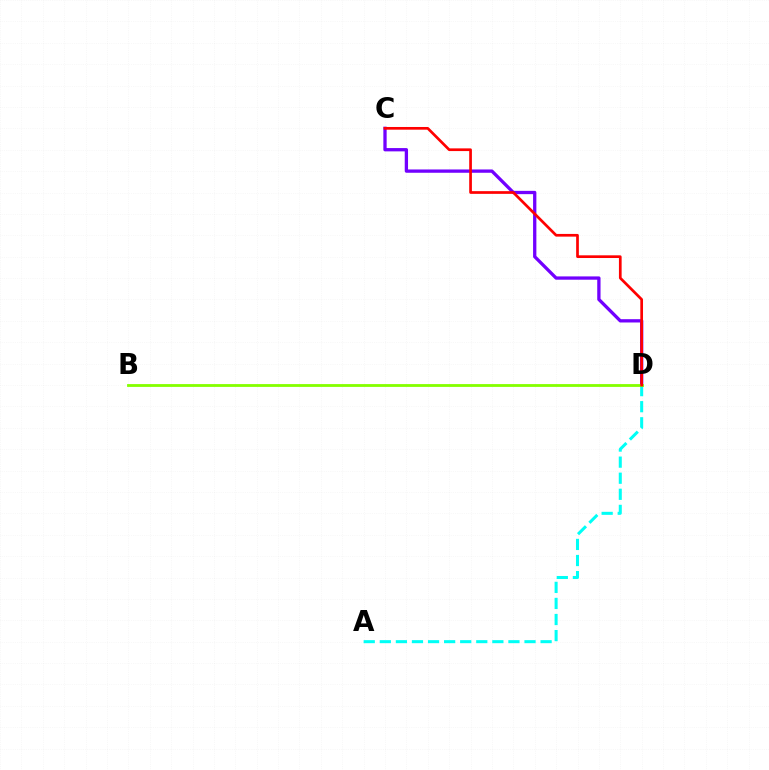{('C', 'D'): [{'color': '#7200ff', 'line_style': 'solid', 'thickness': 2.38}, {'color': '#ff0000', 'line_style': 'solid', 'thickness': 1.94}], ('A', 'D'): [{'color': '#00fff6', 'line_style': 'dashed', 'thickness': 2.18}], ('B', 'D'): [{'color': '#84ff00', 'line_style': 'solid', 'thickness': 2.02}]}